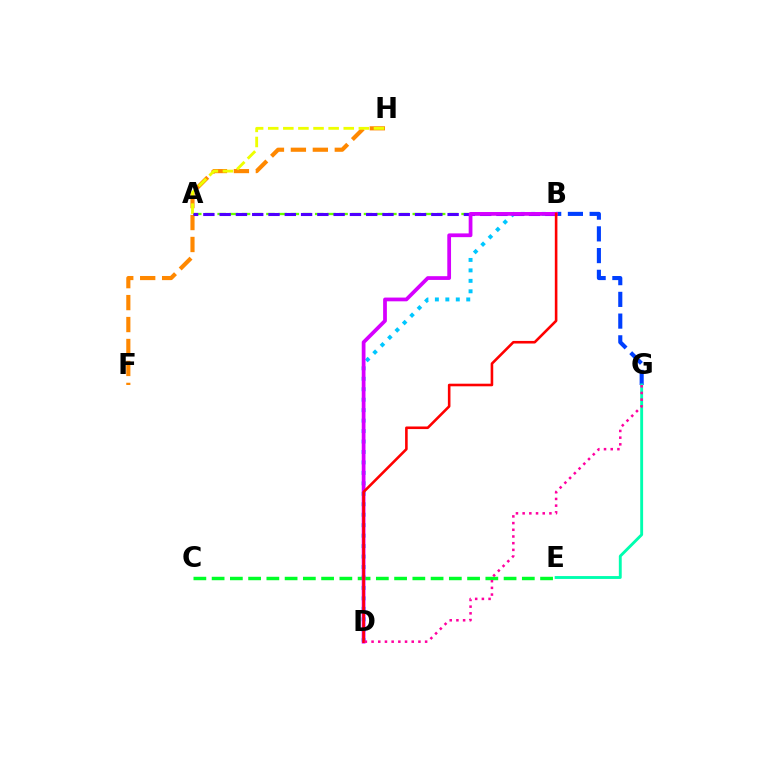{('A', 'B'): [{'color': '#66ff00', 'line_style': 'dashed', 'thickness': 1.66}, {'color': '#4f00ff', 'line_style': 'dashed', 'thickness': 2.21}], ('F', 'H'): [{'color': '#ff8800', 'line_style': 'dashed', 'thickness': 2.98}], ('B', 'D'): [{'color': '#00c7ff', 'line_style': 'dotted', 'thickness': 2.84}, {'color': '#d600ff', 'line_style': 'solid', 'thickness': 2.7}, {'color': '#ff0000', 'line_style': 'solid', 'thickness': 1.87}], ('B', 'G'): [{'color': '#003fff', 'line_style': 'dashed', 'thickness': 2.95}], ('A', 'H'): [{'color': '#eeff00', 'line_style': 'dashed', 'thickness': 2.05}], ('C', 'E'): [{'color': '#00ff27', 'line_style': 'dashed', 'thickness': 2.48}], ('E', 'G'): [{'color': '#00ffaf', 'line_style': 'solid', 'thickness': 2.07}], ('D', 'G'): [{'color': '#ff00a0', 'line_style': 'dotted', 'thickness': 1.82}]}